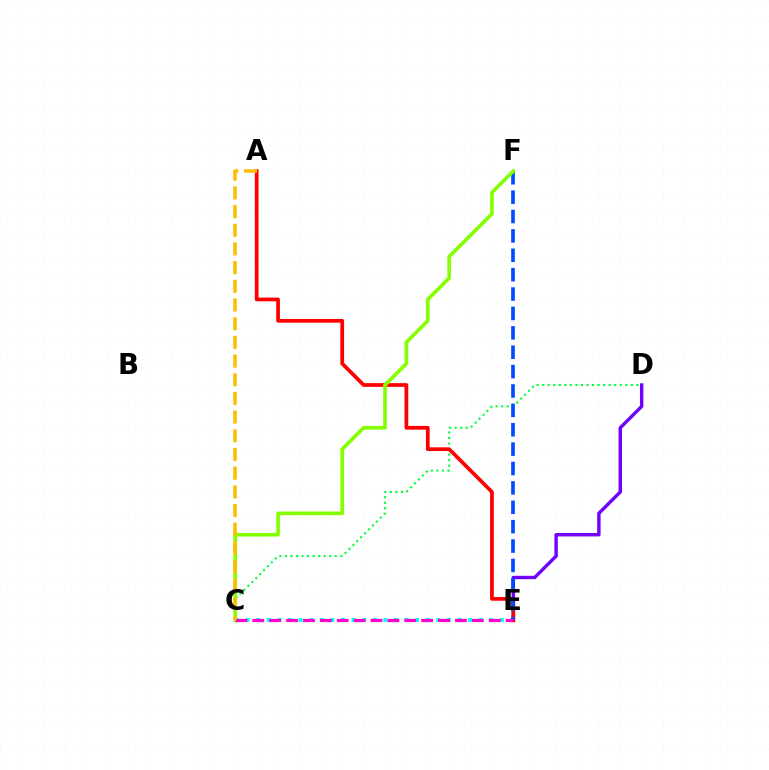{('C', 'D'): [{'color': '#00ff39', 'line_style': 'dotted', 'thickness': 1.51}], ('C', 'E'): [{'color': '#00fff6', 'line_style': 'dotted', 'thickness': 2.88}, {'color': '#ff00cf', 'line_style': 'dashed', 'thickness': 2.29}], ('D', 'E'): [{'color': '#7200ff', 'line_style': 'solid', 'thickness': 2.45}], ('A', 'E'): [{'color': '#ff0000', 'line_style': 'solid', 'thickness': 2.68}], ('E', 'F'): [{'color': '#004bff', 'line_style': 'dashed', 'thickness': 2.63}], ('C', 'F'): [{'color': '#84ff00', 'line_style': 'solid', 'thickness': 2.62}], ('A', 'C'): [{'color': '#ffbd00', 'line_style': 'dashed', 'thickness': 2.54}]}